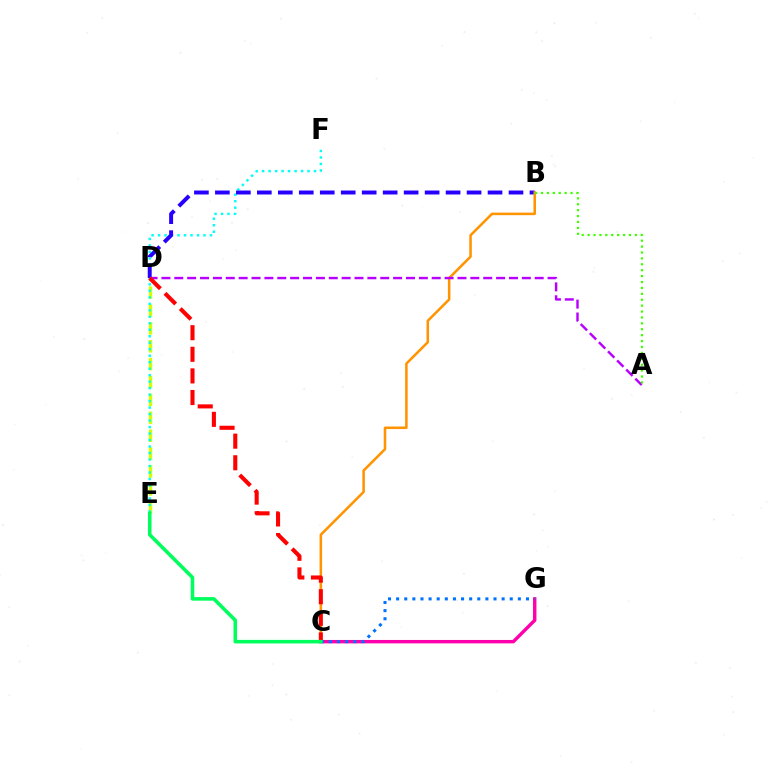{('D', 'E'): [{'color': '#d1ff00', 'line_style': 'dashed', 'thickness': 2.43}], ('E', 'F'): [{'color': '#00fff6', 'line_style': 'dotted', 'thickness': 1.76}], ('B', 'D'): [{'color': '#2500ff', 'line_style': 'dashed', 'thickness': 2.85}], ('C', 'G'): [{'color': '#ff00ac', 'line_style': 'solid', 'thickness': 2.45}, {'color': '#0074ff', 'line_style': 'dotted', 'thickness': 2.21}], ('B', 'C'): [{'color': '#ff9400', 'line_style': 'solid', 'thickness': 1.83}], ('A', 'D'): [{'color': '#b900ff', 'line_style': 'dashed', 'thickness': 1.75}], ('C', 'D'): [{'color': '#ff0000', 'line_style': 'dashed', 'thickness': 2.94}], ('A', 'B'): [{'color': '#3dff00', 'line_style': 'dotted', 'thickness': 1.6}], ('C', 'E'): [{'color': '#00ff5c', 'line_style': 'solid', 'thickness': 2.57}]}